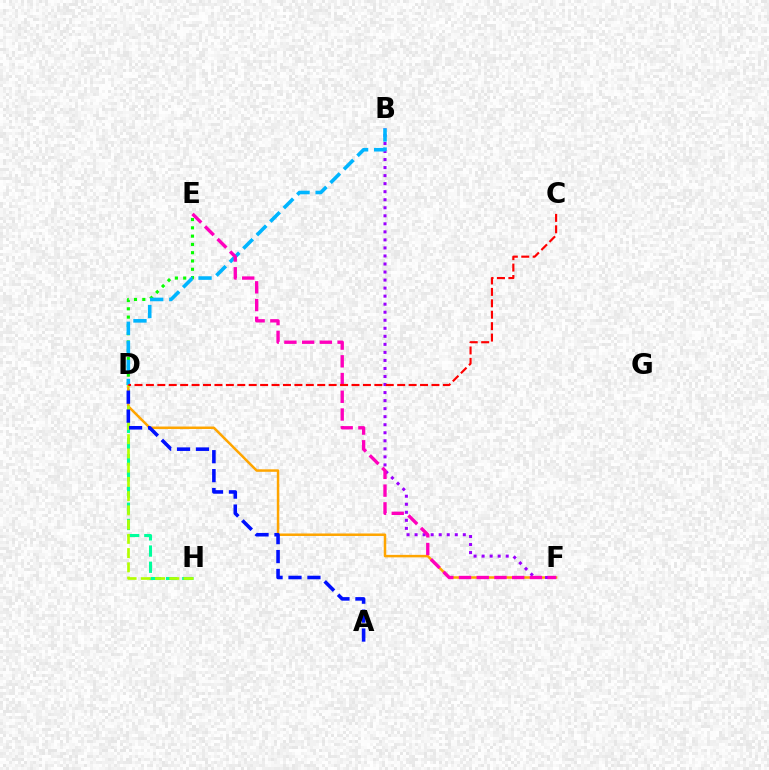{('D', 'H'): [{'color': '#00ff9d', 'line_style': 'dashed', 'thickness': 2.2}, {'color': '#b3ff00', 'line_style': 'dashed', 'thickness': 1.93}], ('D', 'F'): [{'color': '#ffa500', 'line_style': 'solid', 'thickness': 1.8}], ('D', 'E'): [{'color': '#08ff00', 'line_style': 'dotted', 'thickness': 2.25}], ('B', 'F'): [{'color': '#9b00ff', 'line_style': 'dotted', 'thickness': 2.18}], ('A', 'D'): [{'color': '#0010ff', 'line_style': 'dashed', 'thickness': 2.57}], ('B', 'D'): [{'color': '#00b5ff', 'line_style': 'dashed', 'thickness': 2.59}], ('E', 'F'): [{'color': '#ff00bd', 'line_style': 'dashed', 'thickness': 2.41}], ('C', 'D'): [{'color': '#ff0000', 'line_style': 'dashed', 'thickness': 1.55}]}